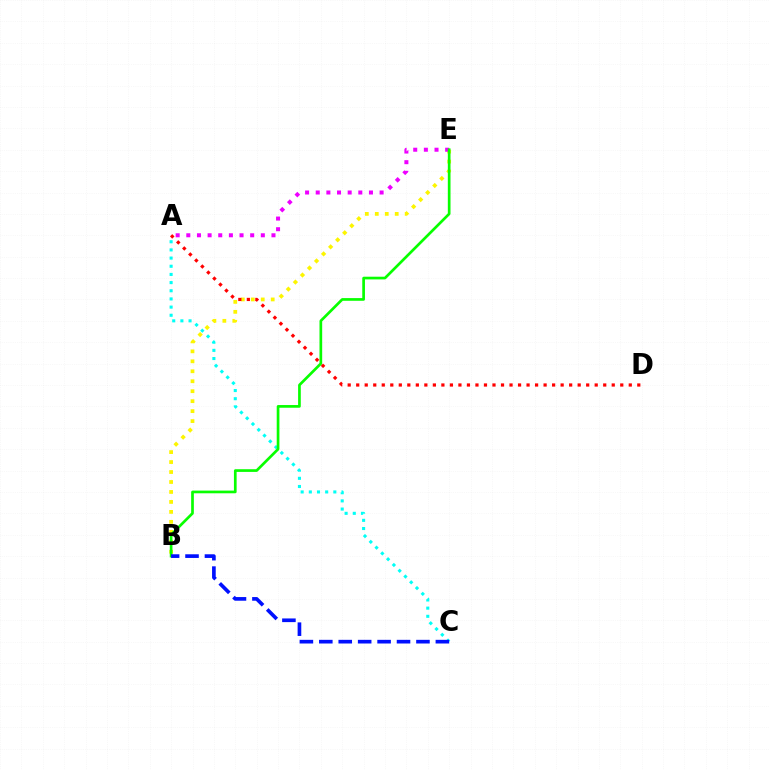{('B', 'E'): [{'color': '#fcf500', 'line_style': 'dotted', 'thickness': 2.71}, {'color': '#08ff00', 'line_style': 'solid', 'thickness': 1.94}], ('A', 'C'): [{'color': '#00fff6', 'line_style': 'dotted', 'thickness': 2.22}], ('A', 'E'): [{'color': '#ee00ff', 'line_style': 'dotted', 'thickness': 2.89}], ('A', 'D'): [{'color': '#ff0000', 'line_style': 'dotted', 'thickness': 2.31}], ('B', 'C'): [{'color': '#0010ff', 'line_style': 'dashed', 'thickness': 2.64}]}